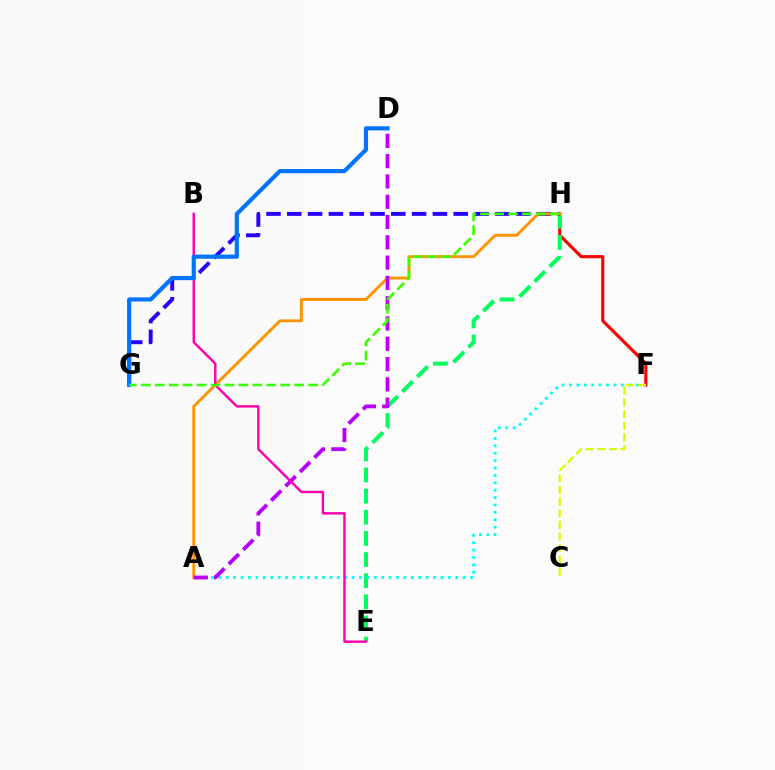{('F', 'H'): [{'color': '#ff0000', 'line_style': 'solid', 'thickness': 2.26}], ('E', 'H'): [{'color': '#00ff5c', 'line_style': 'dashed', 'thickness': 2.87}], ('A', 'F'): [{'color': '#00fff6', 'line_style': 'dotted', 'thickness': 2.01}], ('C', 'F'): [{'color': '#d1ff00', 'line_style': 'dashed', 'thickness': 1.58}], ('G', 'H'): [{'color': '#2500ff', 'line_style': 'dashed', 'thickness': 2.83}, {'color': '#3dff00', 'line_style': 'dashed', 'thickness': 1.89}], ('A', 'H'): [{'color': '#ff9400', 'line_style': 'solid', 'thickness': 2.08}], ('A', 'D'): [{'color': '#b900ff', 'line_style': 'dashed', 'thickness': 2.76}], ('B', 'E'): [{'color': '#ff00ac', 'line_style': 'solid', 'thickness': 1.74}], ('D', 'G'): [{'color': '#0074ff', 'line_style': 'solid', 'thickness': 2.99}]}